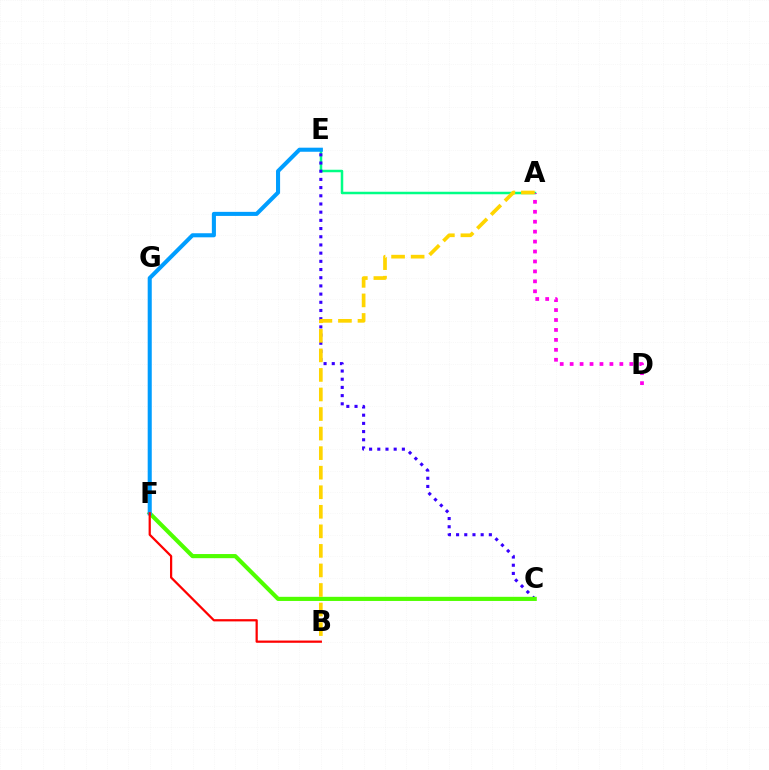{('A', 'E'): [{'color': '#00ff86', 'line_style': 'solid', 'thickness': 1.8}], ('C', 'E'): [{'color': '#3700ff', 'line_style': 'dotted', 'thickness': 2.23}], ('A', 'D'): [{'color': '#ff00ed', 'line_style': 'dotted', 'thickness': 2.7}], ('C', 'F'): [{'color': '#4fff00', 'line_style': 'solid', 'thickness': 2.98}], ('E', 'F'): [{'color': '#009eff', 'line_style': 'solid', 'thickness': 2.93}], ('B', 'F'): [{'color': '#ff0000', 'line_style': 'solid', 'thickness': 1.61}], ('A', 'B'): [{'color': '#ffd500', 'line_style': 'dashed', 'thickness': 2.66}]}